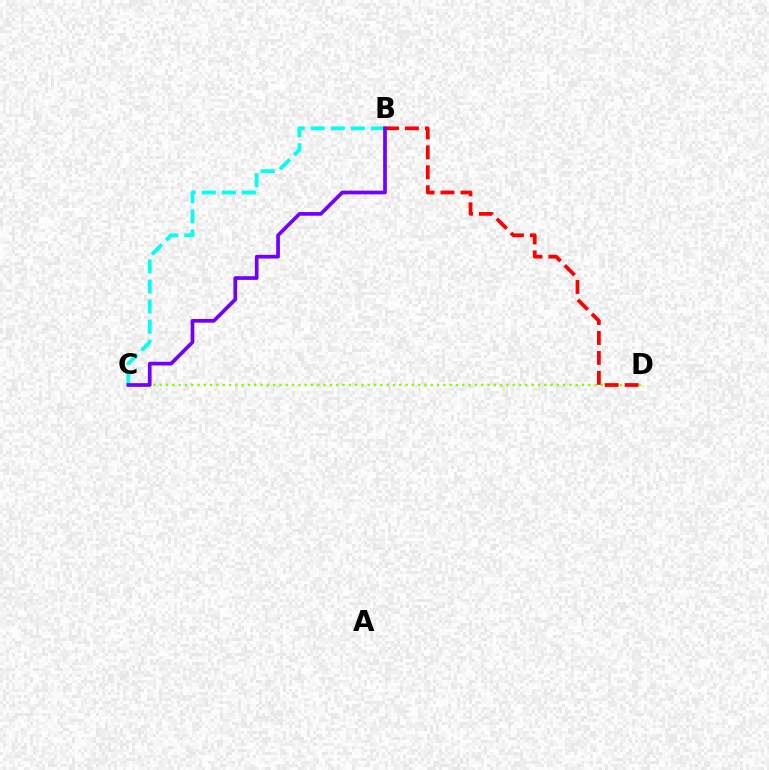{('C', 'D'): [{'color': '#84ff00', 'line_style': 'dotted', 'thickness': 1.71}], ('B', 'D'): [{'color': '#ff0000', 'line_style': 'dashed', 'thickness': 2.71}], ('B', 'C'): [{'color': '#00fff6', 'line_style': 'dashed', 'thickness': 2.73}, {'color': '#7200ff', 'line_style': 'solid', 'thickness': 2.65}]}